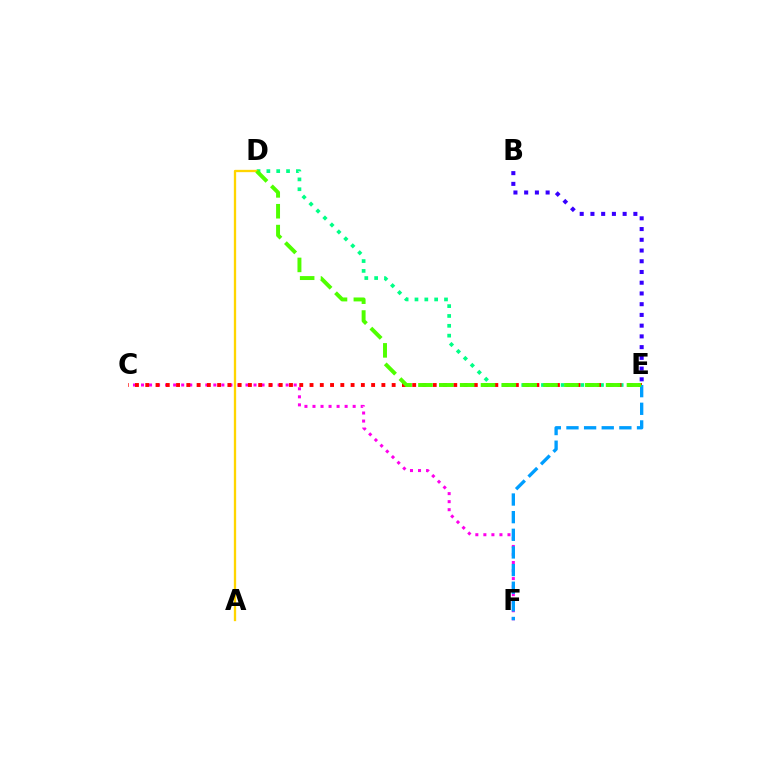{('C', 'F'): [{'color': '#ff00ed', 'line_style': 'dotted', 'thickness': 2.18}], ('D', 'E'): [{'color': '#00ff86', 'line_style': 'dotted', 'thickness': 2.67}, {'color': '#4fff00', 'line_style': 'dashed', 'thickness': 2.83}], ('C', 'E'): [{'color': '#ff0000', 'line_style': 'dotted', 'thickness': 2.79}], ('B', 'E'): [{'color': '#3700ff', 'line_style': 'dotted', 'thickness': 2.92}], ('E', 'F'): [{'color': '#009eff', 'line_style': 'dashed', 'thickness': 2.4}], ('A', 'D'): [{'color': '#ffd500', 'line_style': 'solid', 'thickness': 1.67}]}